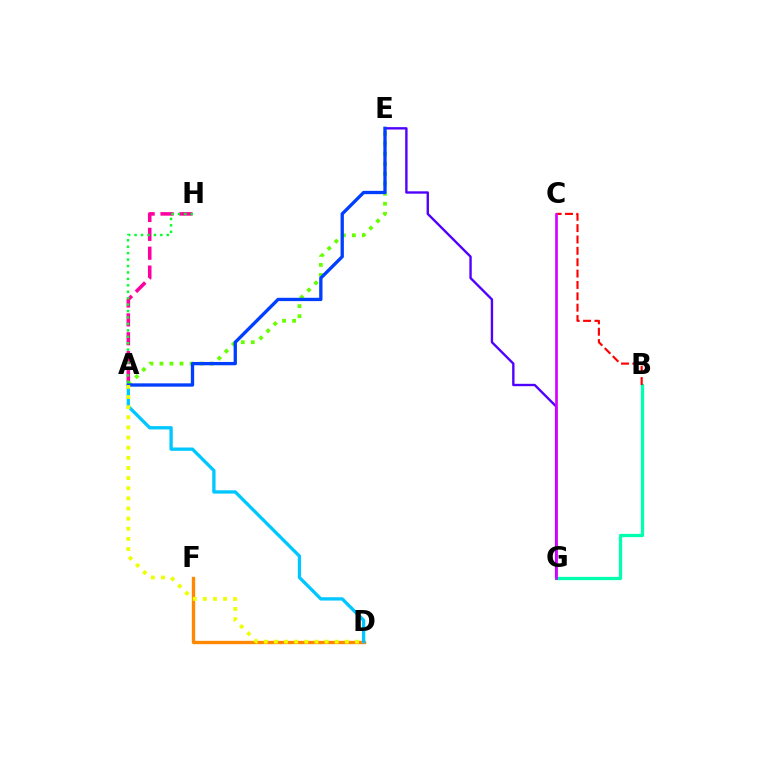{('E', 'G'): [{'color': '#4f00ff', 'line_style': 'solid', 'thickness': 1.7}], ('B', 'G'): [{'color': '#00ffaf', 'line_style': 'solid', 'thickness': 2.36}], ('B', 'C'): [{'color': '#ff0000', 'line_style': 'dashed', 'thickness': 1.54}], ('D', 'F'): [{'color': '#ff8800', 'line_style': 'solid', 'thickness': 2.4}], ('A', 'D'): [{'color': '#00c7ff', 'line_style': 'solid', 'thickness': 2.38}, {'color': '#eeff00', 'line_style': 'dotted', 'thickness': 2.75}], ('A', 'H'): [{'color': '#ff00a0', 'line_style': 'dashed', 'thickness': 2.56}, {'color': '#00ff27', 'line_style': 'dotted', 'thickness': 1.75}], ('A', 'E'): [{'color': '#66ff00', 'line_style': 'dotted', 'thickness': 2.72}, {'color': '#003fff', 'line_style': 'solid', 'thickness': 2.39}], ('C', 'G'): [{'color': '#d600ff', 'line_style': 'solid', 'thickness': 1.92}]}